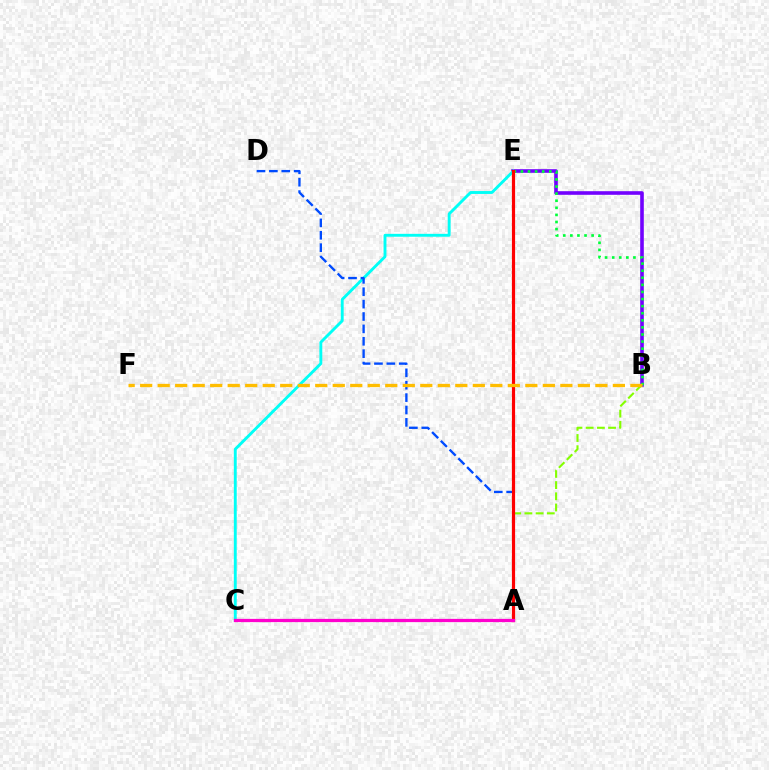{('A', 'B'): [{'color': '#84ff00', 'line_style': 'dashed', 'thickness': 1.52}], ('B', 'E'): [{'color': '#7200ff', 'line_style': 'solid', 'thickness': 2.6}, {'color': '#00ff39', 'line_style': 'dotted', 'thickness': 1.93}], ('C', 'E'): [{'color': '#00fff6', 'line_style': 'solid', 'thickness': 2.08}], ('A', 'D'): [{'color': '#004bff', 'line_style': 'dashed', 'thickness': 1.68}], ('A', 'E'): [{'color': '#ff0000', 'line_style': 'solid', 'thickness': 2.29}], ('B', 'F'): [{'color': '#ffbd00', 'line_style': 'dashed', 'thickness': 2.38}], ('A', 'C'): [{'color': '#ff00cf', 'line_style': 'solid', 'thickness': 2.34}]}